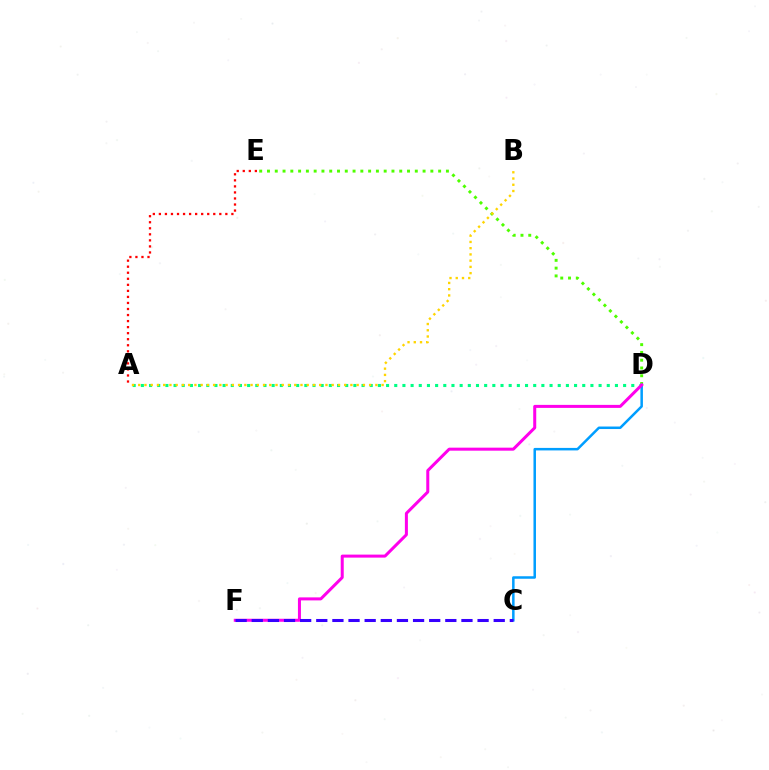{('A', 'D'): [{'color': '#00ff86', 'line_style': 'dotted', 'thickness': 2.22}], ('A', 'E'): [{'color': '#ff0000', 'line_style': 'dotted', 'thickness': 1.64}], ('D', 'E'): [{'color': '#4fff00', 'line_style': 'dotted', 'thickness': 2.11}], ('C', 'D'): [{'color': '#009eff', 'line_style': 'solid', 'thickness': 1.81}], ('D', 'F'): [{'color': '#ff00ed', 'line_style': 'solid', 'thickness': 2.17}], ('A', 'B'): [{'color': '#ffd500', 'line_style': 'dotted', 'thickness': 1.7}], ('C', 'F'): [{'color': '#3700ff', 'line_style': 'dashed', 'thickness': 2.19}]}